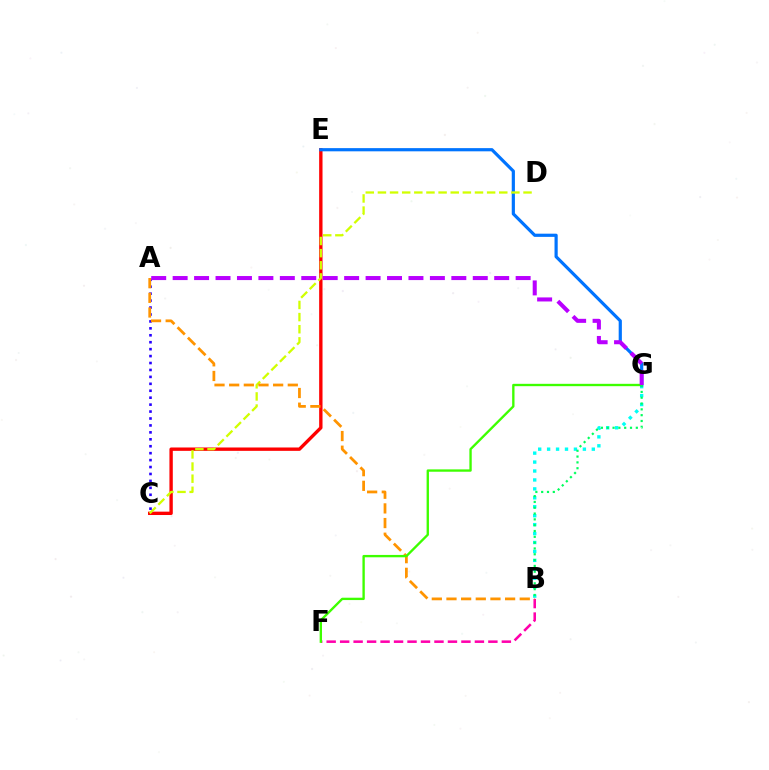{('B', 'G'): [{'color': '#00fff6', 'line_style': 'dotted', 'thickness': 2.43}, {'color': '#00ff5c', 'line_style': 'dotted', 'thickness': 1.58}], ('B', 'F'): [{'color': '#ff00ac', 'line_style': 'dashed', 'thickness': 1.83}], ('C', 'E'): [{'color': '#ff0000', 'line_style': 'solid', 'thickness': 2.42}], ('E', 'G'): [{'color': '#0074ff', 'line_style': 'solid', 'thickness': 2.29}], ('C', 'D'): [{'color': '#d1ff00', 'line_style': 'dashed', 'thickness': 1.65}], ('A', 'C'): [{'color': '#2500ff', 'line_style': 'dotted', 'thickness': 1.88}], ('A', 'B'): [{'color': '#ff9400', 'line_style': 'dashed', 'thickness': 1.99}], ('F', 'G'): [{'color': '#3dff00', 'line_style': 'solid', 'thickness': 1.69}], ('A', 'G'): [{'color': '#b900ff', 'line_style': 'dashed', 'thickness': 2.91}]}